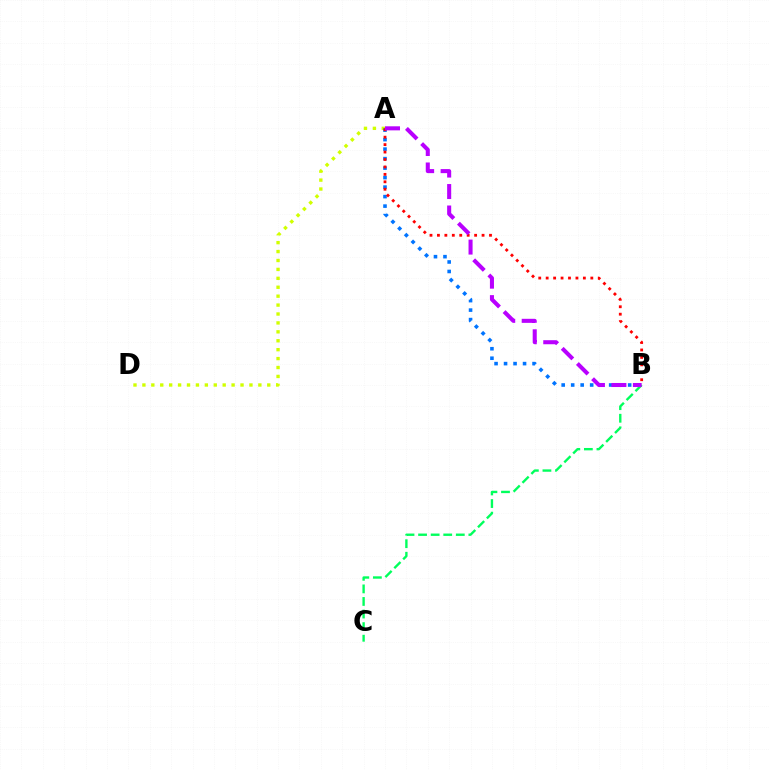{('A', 'D'): [{'color': '#d1ff00', 'line_style': 'dotted', 'thickness': 2.42}], ('B', 'C'): [{'color': '#00ff5c', 'line_style': 'dashed', 'thickness': 1.71}], ('A', 'B'): [{'color': '#0074ff', 'line_style': 'dotted', 'thickness': 2.58}, {'color': '#ff0000', 'line_style': 'dotted', 'thickness': 2.02}, {'color': '#b900ff', 'line_style': 'dashed', 'thickness': 2.92}]}